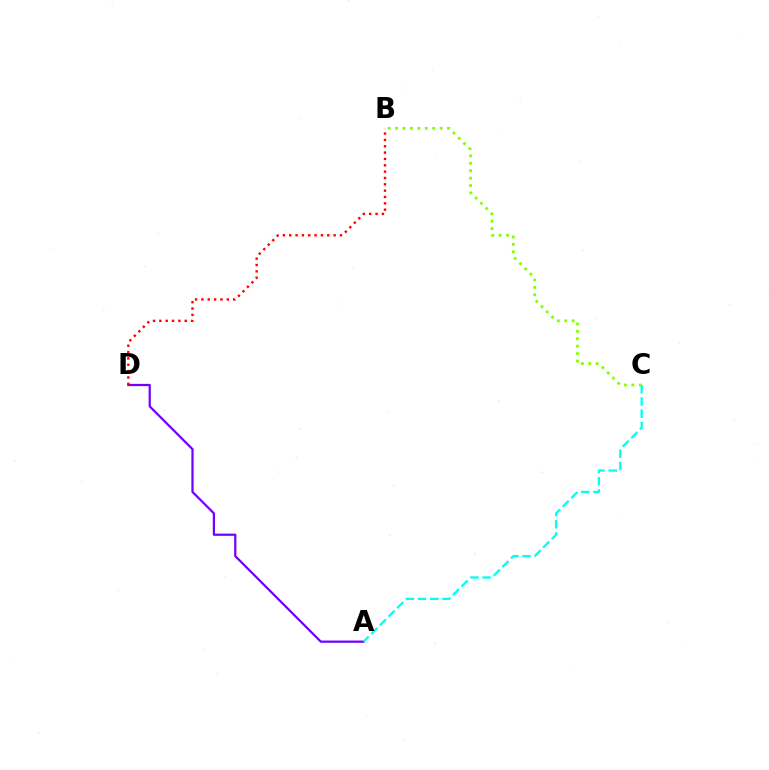{('A', 'D'): [{'color': '#7200ff', 'line_style': 'solid', 'thickness': 1.61}], ('B', 'C'): [{'color': '#84ff00', 'line_style': 'dotted', 'thickness': 2.02}], ('A', 'C'): [{'color': '#00fff6', 'line_style': 'dashed', 'thickness': 1.66}], ('B', 'D'): [{'color': '#ff0000', 'line_style': 'dotted', 'thickness': 1.72}]}